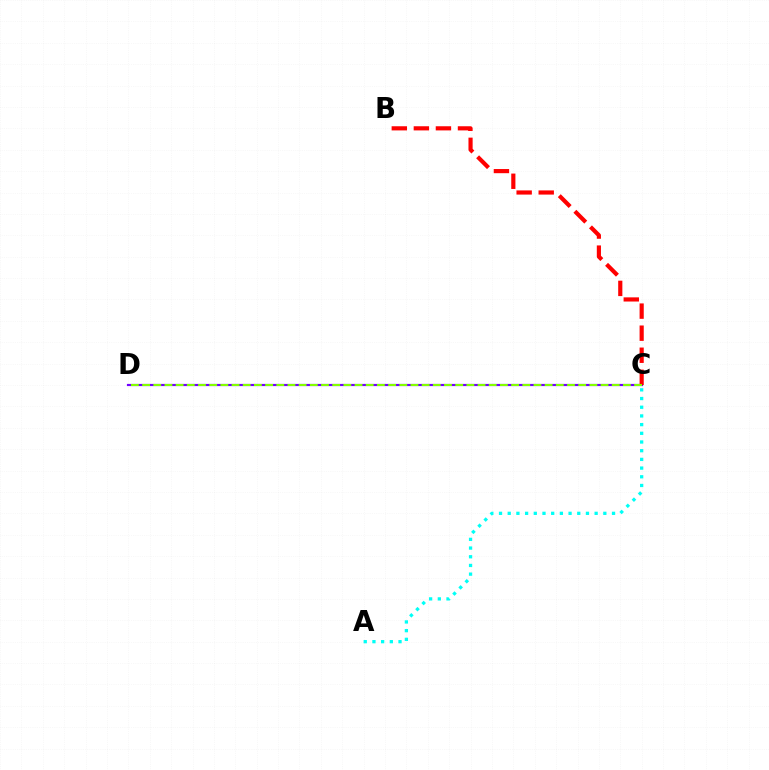{('C', 'D'): [{'color': '#7200ff', 'line_style': 'solid', 'thickness': 1.57}, {'color': '#84ff00', 'line_style': 'dashed', 'thickness': 1.52}], ('B', 'C'): [{'color': '#ff0000', 'line_style': 'dashed', 'thickness': 3.0}], ('A', 'C'): [{'color': '#00fff6', 'line_style': 'dotted', 'thickness': 2.36}]}